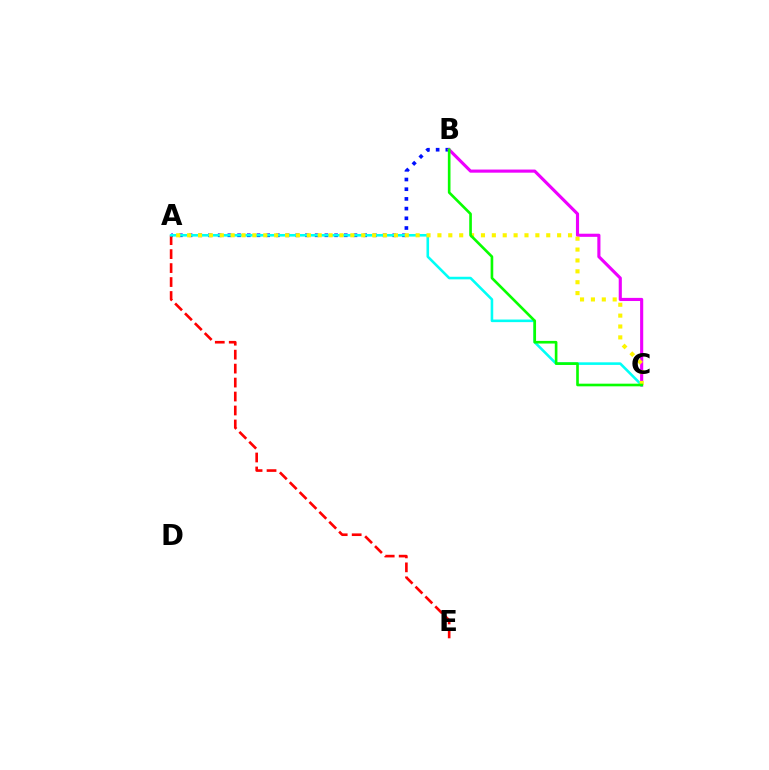{('A', 'B'): [{'color': '#0010ff', 'line_style': 'dotted', 'thickness': 2.64}], ('A', 'E'): [{'color': '#ff0000', 'line_style': 'dashed', 'thickness': 1.9}], ('B', 'C'): [{'color': '#ee00ff', 'line_style': 'solid', 'thickness': 2.25}, {'color': '#08ff00', 'line_style': 'solid', 'thickness': 1.9}], ('A', 'C'): [{'color': '#00fff6', 'line_style': 'solid', 'thickness': 1.86}, {'color': '#fcf500', 'line_style': 'dotted', 'thickness': 2.96}]}